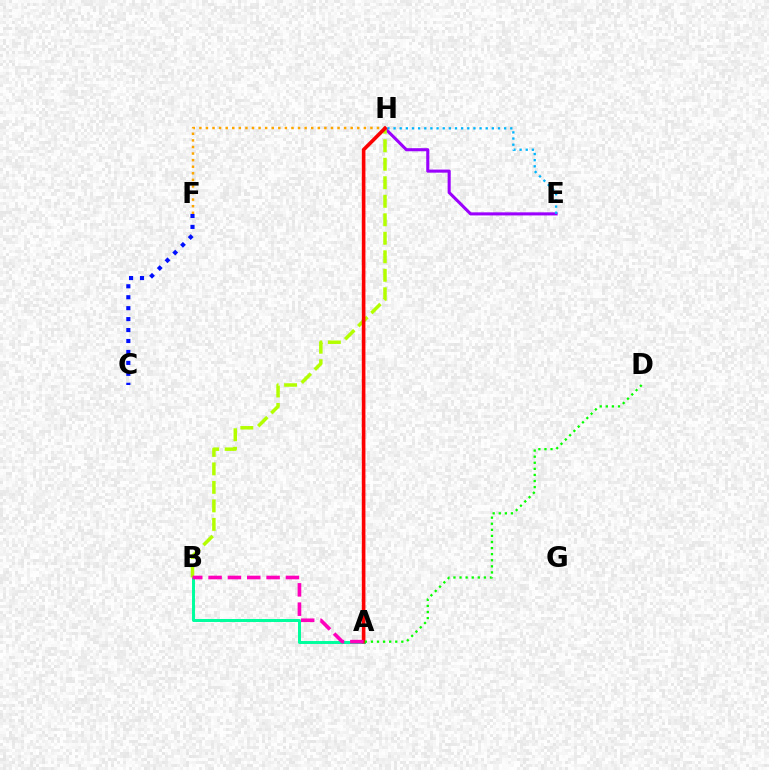{('C', 'F'): [{'color': '#0010ff', 'line_style': 'dotted', 'thickness': 2.97}], ('E', 'H'): [{'color': '#9b00ff', 'line_style': 'solid', 'thickness': 2.22}, {'color': '#00b5ff', 'line_style': 'dotted', 'thickness': 1.67}], ('A', 'B'): [{'color': '#00ff9d', 'line_style': 'solid', 'thickness': 2.14}, {'color': '#ff00bd', 'line_style': 'dashed', 'thickness': 2.63}], ('B', 'H'): [{'color': '#b3ff00', 'line_style': 'dashed', 'thickness': 2.51}], ('F', 'H'): [{'color': '#ffa500', 'line_style': 'dotted', 'thickness': 1.79}], ('A', 'H'): [{'color': '#ff0000', 'line_style': 'solid', 'thickness': 2.61}], ('A', 'D'): [{'color': '#08ff00', 'line_style': 'dotted', 'thickness': 1.65}]}